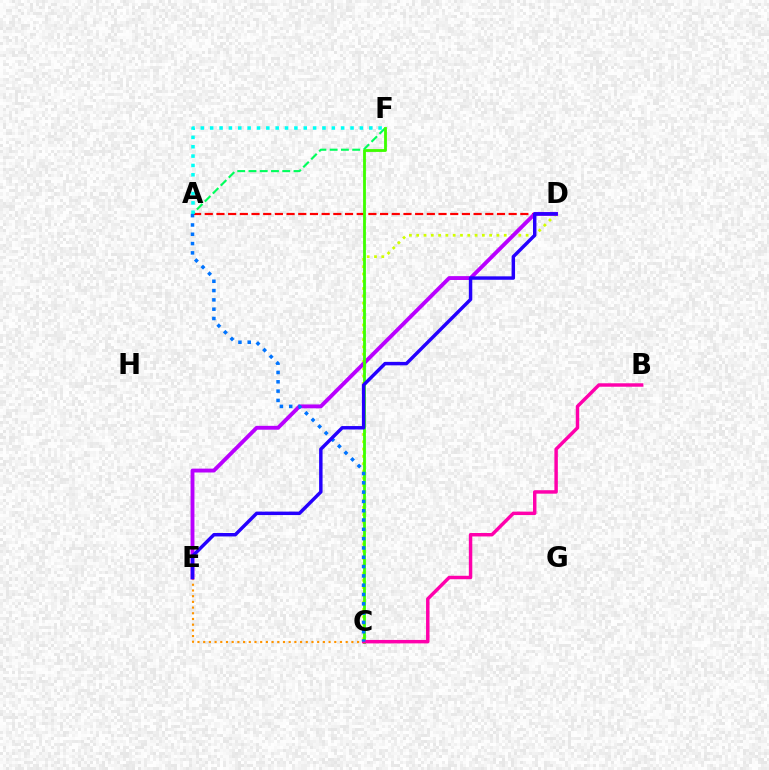{('C', 'D'): [{'color': '#d1ff00', 'line_style': 'dotted', 'thickness': 1.98}], ('A', 'D'): [{'color': '#ff0000', 'line_style': 'dashed', 'thickness': 1.59}], ('A', 'F'): [{'color': '#00ff5c', 'line_style': 'dashed', 'thickness': 1.53}, {'color': '#00fff6', 'line_style': 'dotted', 'thickness': 2.54}], ('C', 'E'): [{'color': '#ff9400', 'line_style': 'dotted', 'thickness': 1.55}], ('D', 'E'): [{'color': '#b900ff', 'line_style': 'solid', 'thickness': 2.79}, {'color': '#2500ff', 'line_style': 'solid', 'thickness': 2.48}], ('C', 'F'): [{'color': '#3dff00', 'line_style': 'solid', 'thickness': 2.03}], ('B', 'C'): [{'color': '#ff00ac', 'line_style': 'solid', 'thickness': 2.49}], ('A', 'C'): [{'color': '#0074ff', 'line_style': 'dotted', 'thickness': 2.53}]}